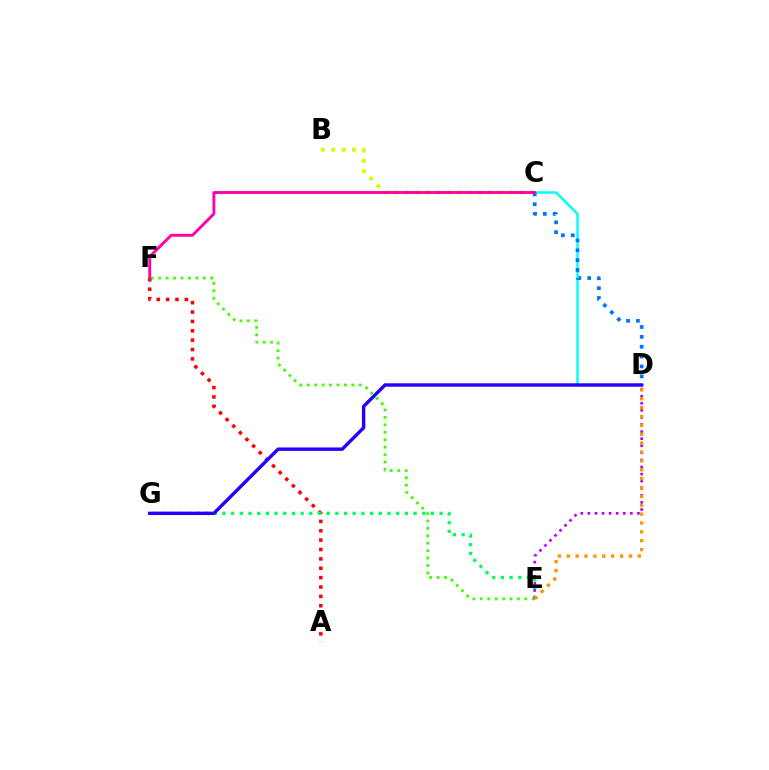{('E', 'F'): [{'color': '#3dff00', 'line_style': 'dotted', 'thickness': 2.02}], ('A', 'F'): [{'color': '#ff0000', 'line_style': 'dotted', 'thickness': 2.55}], ('B', 'C'): [{'color': '#d1ff00', 'line_style': 'dotted', 'thickness': 2.83}], ('E', 'G'): [{'color': '#00ff5c', 'line_style': 'dotted', 'thickness': 2.36}], ('C', 'D'): [{'color': '#00fff6', 'line_style': 'solid', 'thickness': 1.78}, {'color': '#0074ff', 'line_style': 'dotted', 'thickness': 2.68}], ('D', 'E'): [{'color': '#b900ff', 'line_style': 'dotted', 'thickness': 1.92}, {'color': '#ff9400', 'line_style': 'dotted', 'thickness': 2.41}], ('D', 'G'): [{'color': '#2500ff', 'line_style': 'solid', 'thickness': 2.45}], ('C', 'F'): [{'color': '#ff00ac', 'line_style': 'solid', 'thickness': 2.08}]}